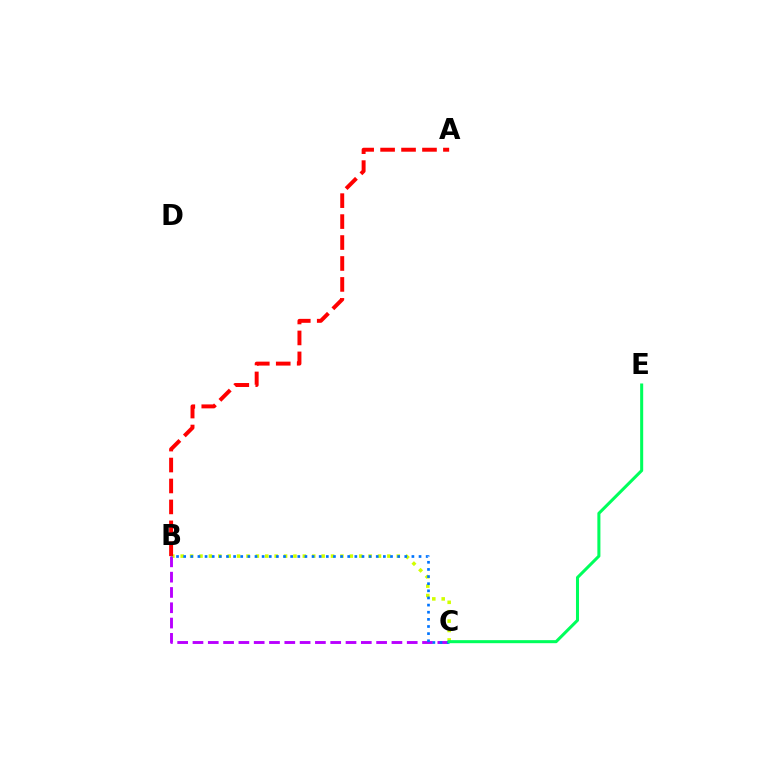{('B', 'C'): [{'color': '#d1ff00', 'line_style': 'dotted', 'thickness': 2.55}, {'color': '#b900ff', 'line_style': 'dashed', 'thickness': 2.08}, {'color': '#0074ff', 'line_style': 'dotted', 'thickness': 1.94}], ('A', 'B'): [{'color': '#ff0000', 'line_style': 'dashed', 'thickness': 2.85}], ('C', 'E'): [{'color': '#00ff5c', 'line_style': 'solid', 'thickness': 2.19}]}